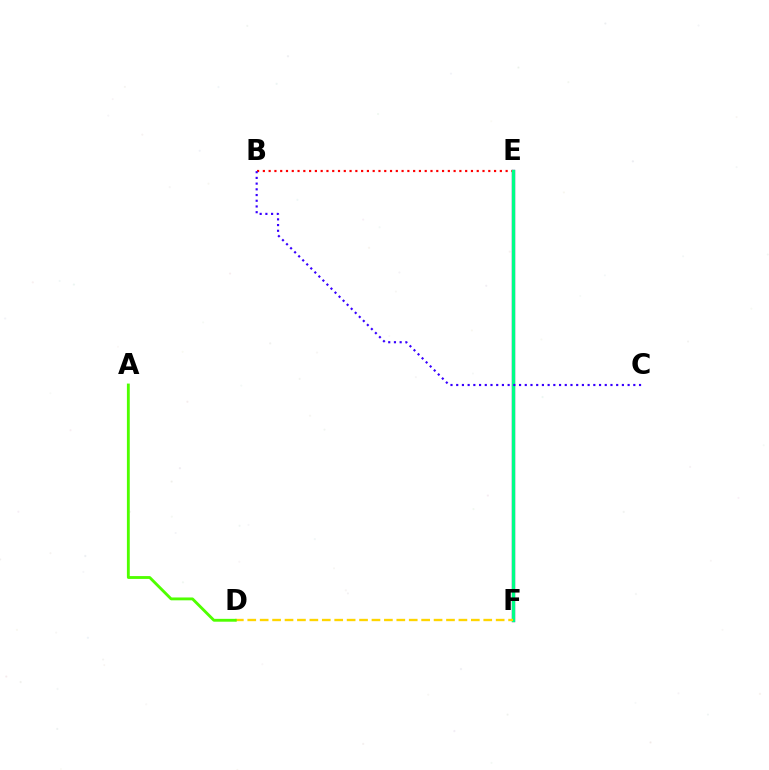{('E', 'F'): [{'color': '#ff00ed', 'line_style': 'solid', 'thickness': 2.4}, {'color': '#009eff', 'line_style': 'solid', 'thickness': 2.12}, {'color': '#00ff86', 'line_style': 'solid', 'thickness': 2.45}], ('B', 'E'): [{'color': '#ff0000', 'line_style': 'dotted', 'thickness': 1.57}], ('D', 'F'): [{'color': '#ffd500', 'line_style': 'dashed', 'thickness': 1.69}], ('A', 'D'): [{'color': '#4fff00', 'line_style': 'solid', 'thickness': 2.05}], ('B', 'C'): [{'color': '#3700ff', 'line_style': 'dotted', 'thickness': 1.55}]}